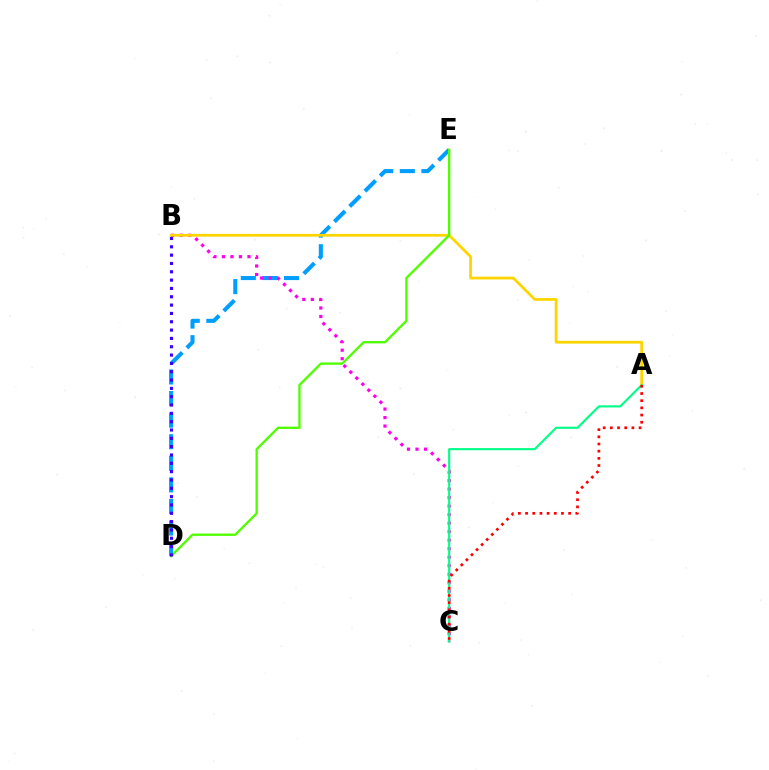{('D', 'E'): [{'color': '#009eff', 'line_style': 'dashed', 'thickness': 2.93}, {'color': '#4fff00', 'line_style': 'solid', 'thickness': 1.68}], ('B', 'C'): [{'color': '#ff00ed', 'line_style': 'dotted', 'thickness': 2.31}], ('A', 'B'): [{'color': '#ffd500', 'line_style': 'solid', 'thickness': 1.99}], ('A', 'C'): [{'color': '#00ff86', 'line_style': 'solid', 'thickness': 1.53}, {'color': '#ff0000', 'line_style': 'dotted', 'thickness': 1.95}], ('B', 'D'): [{'color': '#3700ff', 'line_style': 'dotted', 'thickness': 2.26}]}